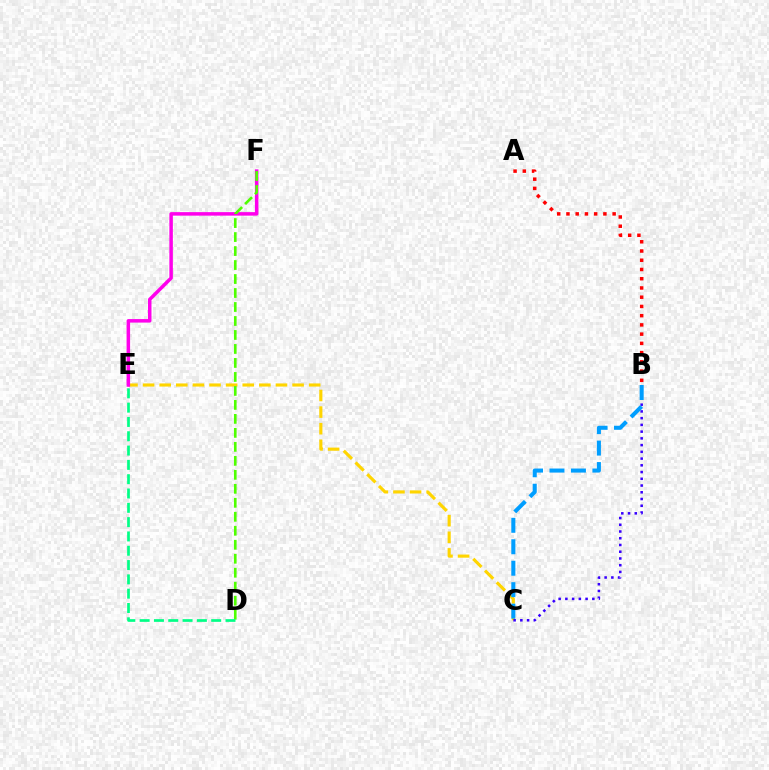{('C', 'E'): [{'color': '#ffd500', 'line_style': 'dashed', 'thickness': 2.26}], ('A', 'B'): [{'color': '#ff0000', 'line_style': 'dotted', 'thickness': 2.51}], ('B', 'C'): [{'color': '#3700ff', 'line_style': 'dotted', 'thickness': 1.83}, {'color': '#009eff', 'line_style': 'dashed', 'thickness': 2.92}], ('E', 'F'): [{'color': '#ff00ed', 'line_style': 'solid', 'thickness': 2.52}], ('D', 'F'): [{'color': '#4fff00', 'line_style': 'dashed', 'thickness': 1.9}], ('D', 'E'): [{'color': '#00ff86', 'line_style': 'dashed', 'thickness': 1.94}]}